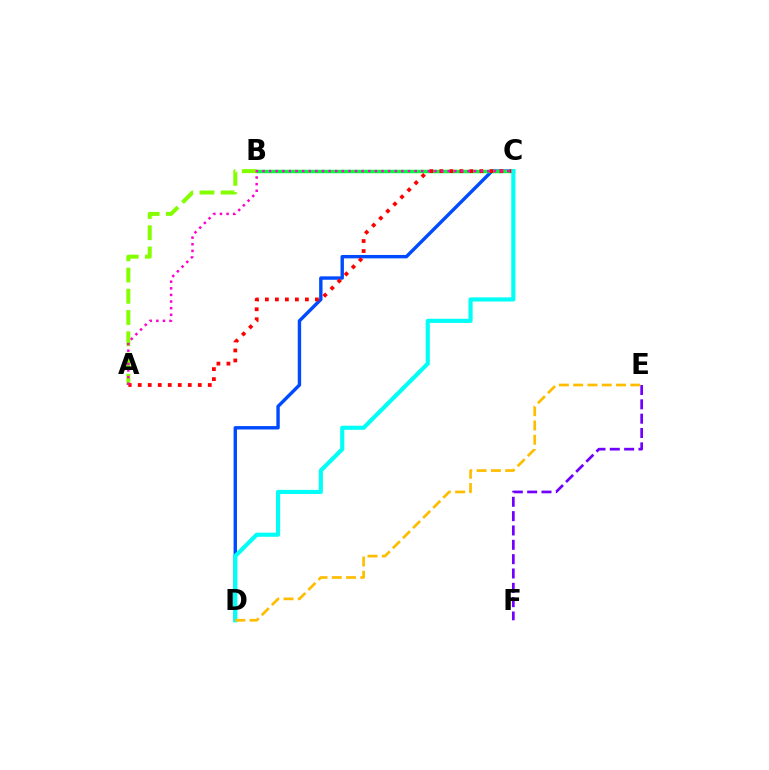{('E', 'F'): [{'color': '#7200ff', 'line_style': 'dashed', 'thickness': 1.95}], ('C', 'D'): [{'color': '#004bff', 'line_style': 'solid', 'thickness': 2.45}, {'color': '#00fff6', 'line_style': 'solid', 'thickness': 2.98}], ('B', 'C'): [{'color': '#00ff39', 'line_style': 'solid', 'thickness': 2.49}], ('A', 'B'): [{'color': '#84ff00', 'line_style': 'dashed', 'thickness': 2.88}], ('A', 'C'): [{'color': '#ff0000', 'line_style': 'dotted', 'thickness': 2.72}, {'color': '#ff00cf', 'line_style': 'dotted', 'thickness': 1.8}], ('D', 'E'): [{'color': '#ffbd00', 'line_style': 'dashed', 'thickness': 1.94}]}